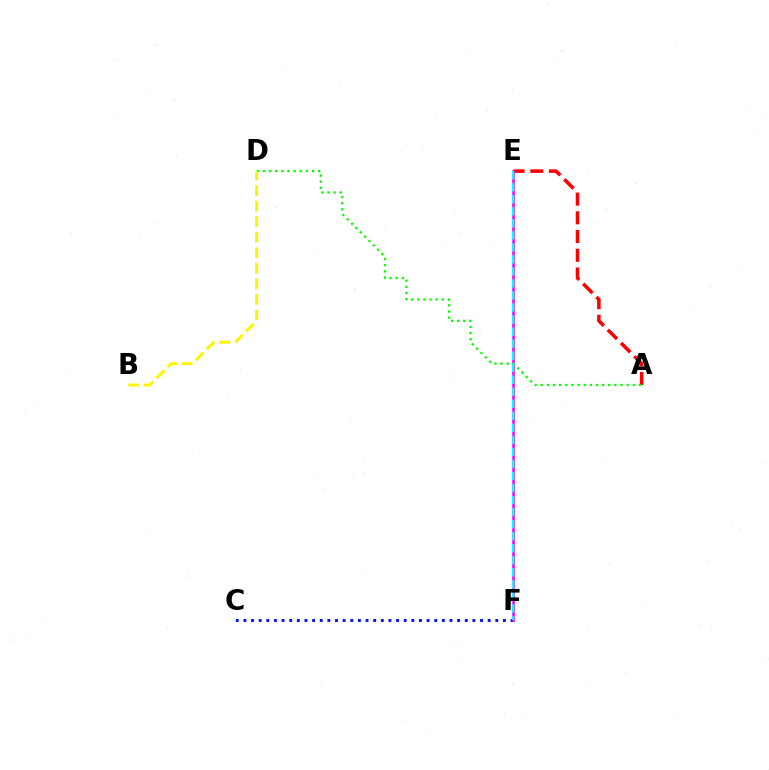{('A', 'E'): [{'color': '#ff0000', 'line_style': 'dashed', 'thickness': 2.54}], ('C', 'F'): [{'color': '#0010ff', 'line_style': 'dotted', 'thickness': 2.07}], ('E', 'F'): [{'color': '#ee00ff', 'line_style': 'solid', 'thickness': 1.8}, {'color': '#00fff6', 'line_style': 'dashed', 'thickness': 1.63}], ('A', 'D'): [{'color': '#08ff00', 'line_style': 'dotted', 'thickness': 1.67}], ('B', 'D'): [{'color': '#fcf500', 'line_style': 'dashed', 'thickness': 2.11}]}